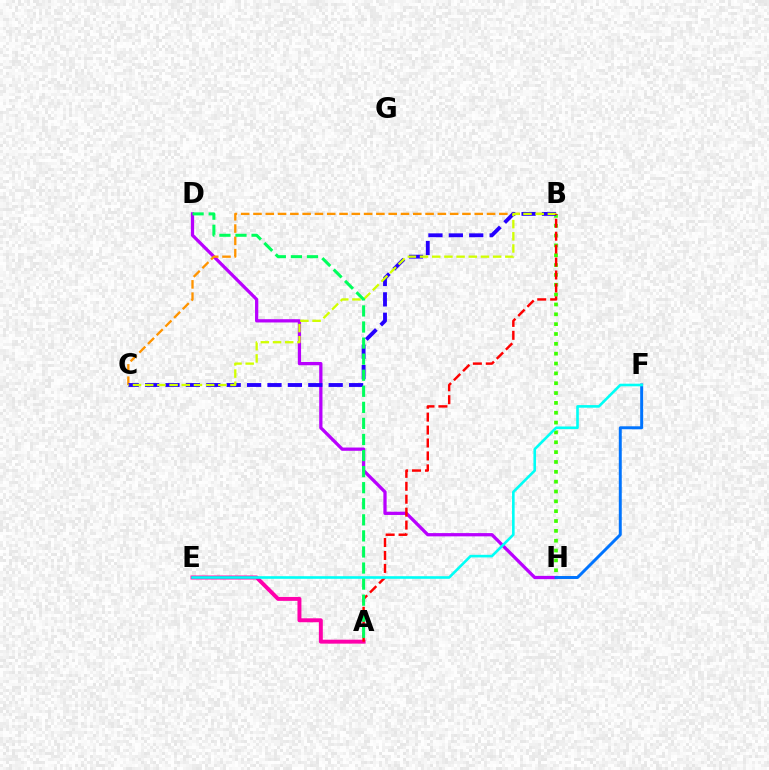{('D', 'H'): [{'color': '#b900ff', 'line_style': 'solid', 'thickness': 2.35}], ('A', 'E'): [{'color': '#ff00ac', 'line_style': 'solid', 'thickness': 2.84}], ('F', 'H'): [{'color': '#0074ff', 'line_style': 'solid', 'thickness': 2.13}], ('B', 'H'): [{'color': '#3dff00', 'line_style': 'dotted', 'thickness': 2.67}], ('B', 'C'): [{'color': '#ff9400', 'line_style': 'dashed', 'thickness': 1.67}, {'color': '#2500ff', 'line_style': 'dashed', 'thickness': 2.77}, {'color': '#d1ff00', 'line_style': 'dashed', 'thickness': 1.66}], ('A', 'B'): [{'color': '#ff0000', 'line_style': 'dashed', 'thickness': 1.76}], ('E', 'F'): [{'color': '#00fff6', 'line_style': 'solid', 'thickness': 1.88}], ('A', 'D'): [{'color': '#00ff5c', 'line_style': 'dashed', 'thickness': 2.18}]}